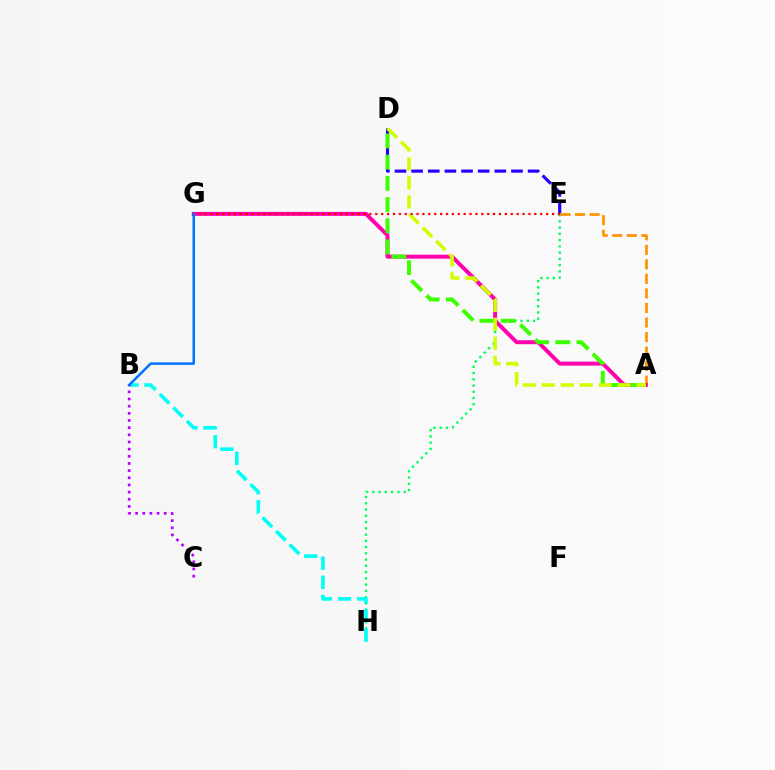{('E', 'H'): [{'color': '#00ff5c', 'line_style': 'dotted', 'thickness': 1.7}], ('B', 'H'): [{'color': '#00fff6', 'line_style': 'dashed', 'thickness': 2.6}], ('A', 'E'): [{'color': '#ff9400', 'line_style': 'dashed', 'thickness': 1.97}], ('D', 'E'): [{'color': '#2500ff', 'line_style': 'dashed', 'thickness': 2.26}], ('A', 'G'): [{'color': '#ff00ac', 'line_style': 'solid', 'thickness': 2.85}], ('A', 'D'): [{'color': '#3dff00', 'line_style': 'dashed', 'thickness': 2.88}, {'color': '#d1ff00', 'line_style': 'dashed', 'thickness': 2.58}], ('E', 'G'): [{'color': '#ff0000', 'line_style': 'dotted', 'thickness': 1.6}], ('B', 'G'): [{'color': '#0074ff', 'line_style': 'solid', 'thickness': 1.81}], ('B', 'C'): [{'color': '#b900ff', 'line_style': 'dotted', 'thickness': 1.95}]}